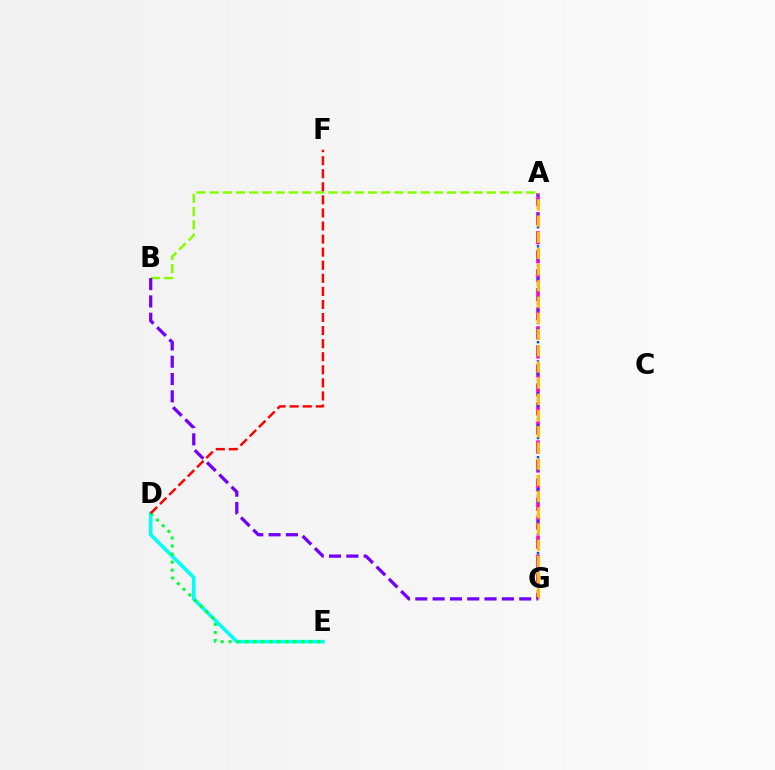{('A', 'G'): [{'color': '#ff00cf', 'line_style': 'dashed', 'thickness': 2.58}, {'color': '#004bff', 'line_style': 'dotted', 'thickness': 1.74}, {'color': '#ffbd00', 'line_style': 'dashed', 'thickness': 2.2}], ('D', 'E'): [{'color': '#00fff6', 'line_style': 'solid', 'thickness': 2.6}, {'color': '#00ff39', 'line_style': 'dotted', 'thickness': 2.18}], ('A', 'B'): [{'color': '#84ff00', 'line_style': 'dashed', 'thickness': 1.79}], ('D', 'F'): [{'color': '#ff0000', 'line_style': 'dashed', 'thickness': 1.78}], ('B', 'G'): [{'color': '#7200ff', 'line_style': 'dashed', 'thickness': 2.35}]}